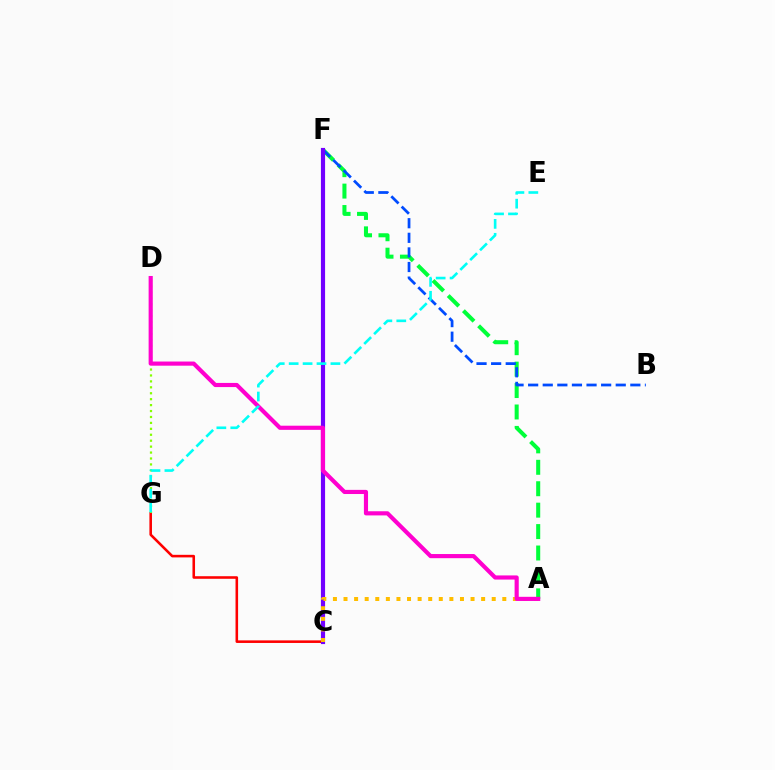{('A', 'F'): [{'color': '#00ff39', 'line_style': 'dashed', 'thickness': 2.91}], ('C', 'G'): [{'color': '#ff0000', 'line_style': 'solid', 'thickness': 1.85}], ('B', 'F'): [{'color': '#004bff', 'line_style': 'dashed', 'thickness': 1.98}], ('C', 'F'): [{'color': '#7200ff', 'line_style': 'solid', 'thickness': 3.0}], ('D', 'G'): [{'color': '#84ff00', 'line_style': 'dotted', 'thickness': 1.61}], ('A', 'C'): [{'color': '#ffbd00', 'line_style': 'dotted', 'thickness': 2.88}], ('A', 'D'): [{'color': '#ff00cf', 'line_style': 'solid', 'thickness': 2.99}], ('E', 'G'): [{'color': '#00fff6', 'line_style': 'dashed', 'thickness': 1.89}]}